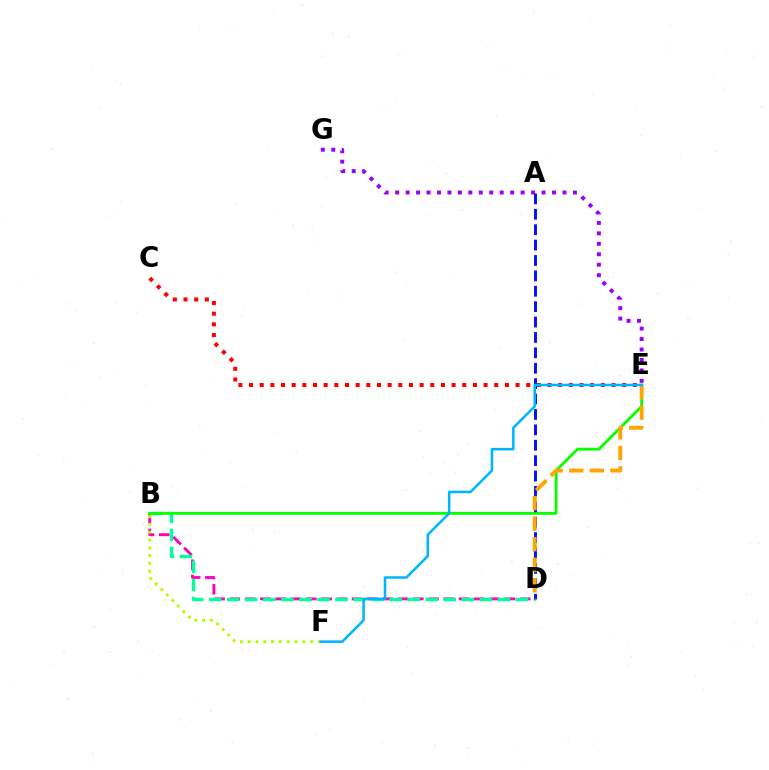{('C', 'E'): [{'color': '#ff0000', 'line_style': 'dotted', 'thickness': 2.9}], ('E', 'G'): [{'color': '#9b00ff', 'line_style': 'dotted', 'thickness': 2.84}], ('B', 'D'): [{'color': '#ff00bd', 'line_style': 'dashed', 'thickness': 2.08}, {'color': '#00ff9d', 'line_style': 'dashed', 'thickness': 2.45}], ('B', 'E'): [{'color': '#08ff00', 'line_style': 'solid', 'thickness': 2.04}], ('A', 'D'): [{'color': '#0010ff', 'line_style': 'dashed', 'thickness': 2.09}], ('B', 'F'): [{'color': '#b3ff00', 'line_style': 'dotted', 'thickness': 2.12}], ('D', 'E'): [{'color': '#ffa500', 'line_style': 'dashed', 'thickness': 2.79}], ('E', 'F'): [{'color': '#00b5ff', 'line_style': 'solid', 'thickness': 1.82}]}